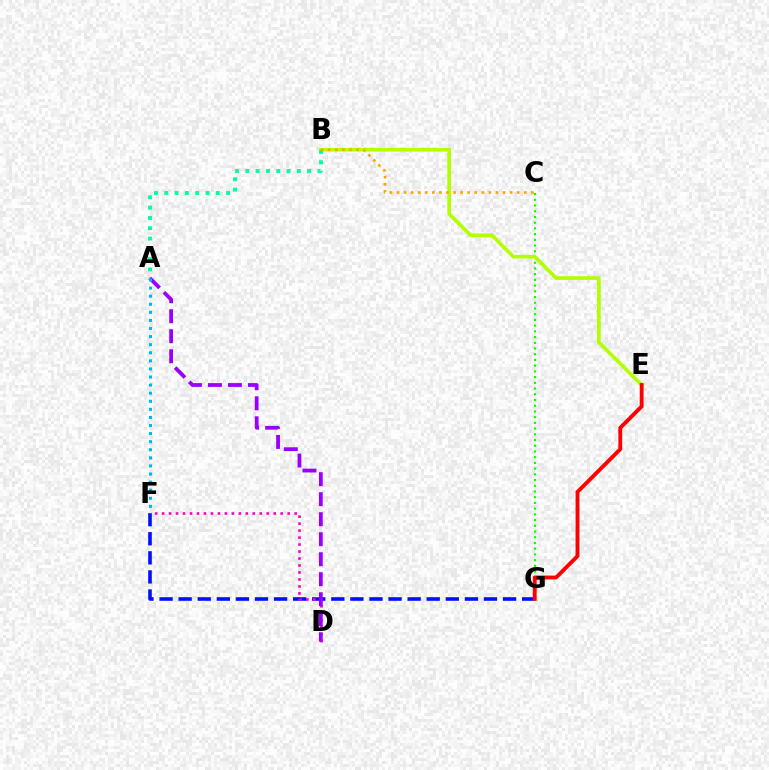{('F', 'G'): [{'color': '#0010ff', 'line_style': 'dashed', 'thickness': 2.59}], ('C', 'G'): [{'color': '#08ff00', 'line_style': 'dotted', 'thickness': 1.55}], ('B', 'E'): [{'color': '#b3ff00', 'line_style': 'solid', 'thickness': 2.65}], ('A', 'B'): [{'color': '#00ff9d', 'line_style': 'dotted', 'thickness': 2.8}], ('D', 'F'): [{'color': '#ff00bd', 'line_style': 'dotted', 'thickness': 1.9}], ('A', 'D'): [{'color': '#9b00ff', 'line_style': 'dashed', 'thickness': 2.72}], ('A', 'F'): [{'color': '#00b5ff', 'line_style': 'dotted', 'thickness': 2.2}], ('E', 'G'): [{'color': '#ff0000', 'line_style': 'solid', 'thickness': 2.78}], ('B', 'C'): [{'color': '#ffa500', 'line_style': 'dotted', 'thickness': 1.92}]}